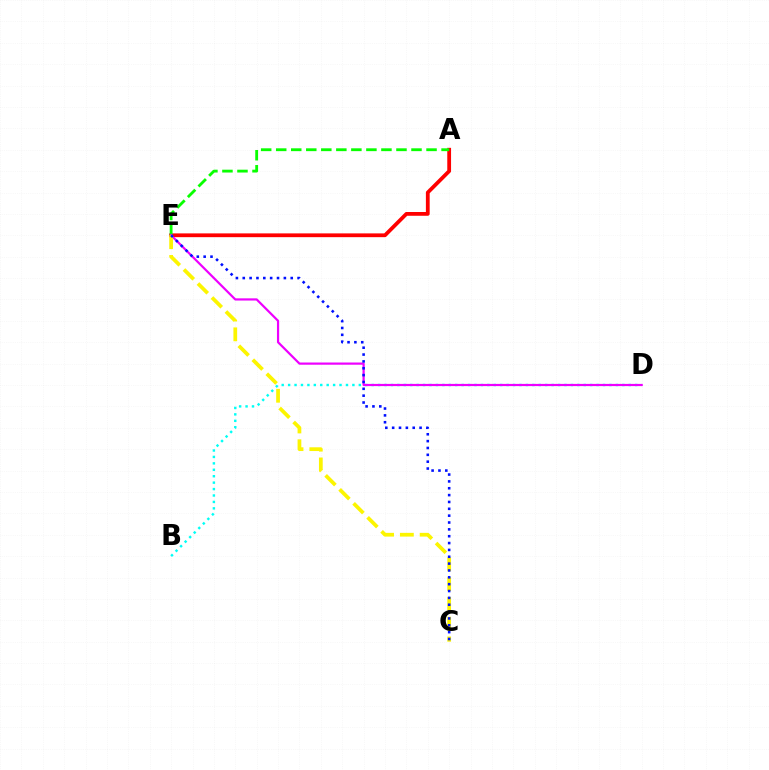{('B', 'D'): [{'color': '#00fff6', 'line_style': 'dotted', 'thickness': 1.75}], ('A', 'E'): [{'color': '#ff0000', 'line_style': 'solid', 'thickness': 2.72}, {'color': '#08ff00', 'line_style': 'dashed', 'thickness': 2.04}], ('D', 'E'): [{'color': '#ee00ff', 'line_style': 'solid', 'thickness': 1.59}], ('C', 'E'): [{'color': '#fcf500', 'line_style': 'dashed', 'thickness': 2.69}, {'color': '#0010ff', 'line_style': 'dotted', 'thickness': 1.86}]}